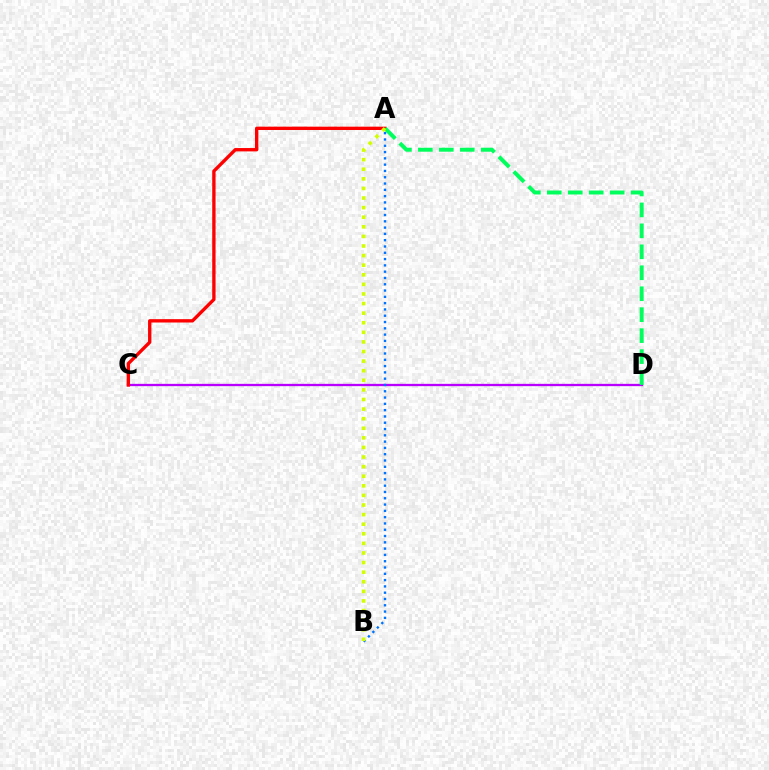{('C', 'D'): [{'color': '#b900ff', 'line_style': 'solid', 'thickness': 1.65}], ('A', 'C'): [{'color': '#ff0000', 'line_style': 'solid', 'thickness': 2.41}], ('A', 'D'): [{'color': '#00ff5c', 'line_style': 'dashed', 'thickness': 2.85}], ('A', 'B'): [{'color': '#0074ff', 'line_style': 'dotted', 'thickness': 1.71}, {'color': '#d1ff00', 'line_style': 'dotted', 'thickness': 2.61}]}